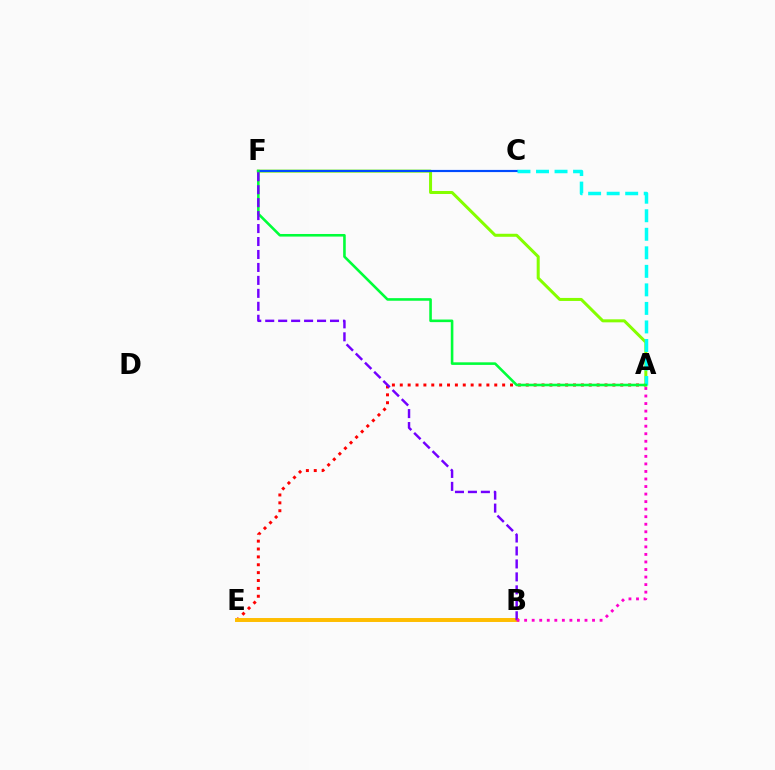{('A', 'E'): [{'color': '#ff0000', 'line_style': 'dotted', 'thickness': 2.14}], ('A', 'F'): [{'color': '#84ff00', 'line_style': 'solid', 'thickness': 2.17}, {'color': '#00ff39', 'line_style': 'solid', 'thickness': 1.87}], ('C', 'F'): [{'color': '#004bff', 'line_style': 'solid', 'thickness': 1.57}], ('A', 'C'): [{'color': '#00fff6', 'line_style': 'dashed', 'thickness': 2.52}], ('B', 'E'): [{'color': '#ffbd00', 'line_style': 'solid', 'thickness': 2.84}], ('B', 'F'): [{'color': '#7200ff', 'line_style': 'dashed', 'thickness': 1.76}], ('A', 'B'): [{'color': '#ff00cf', 'line_style': 'dotted', 'thickness': 2.05}]}